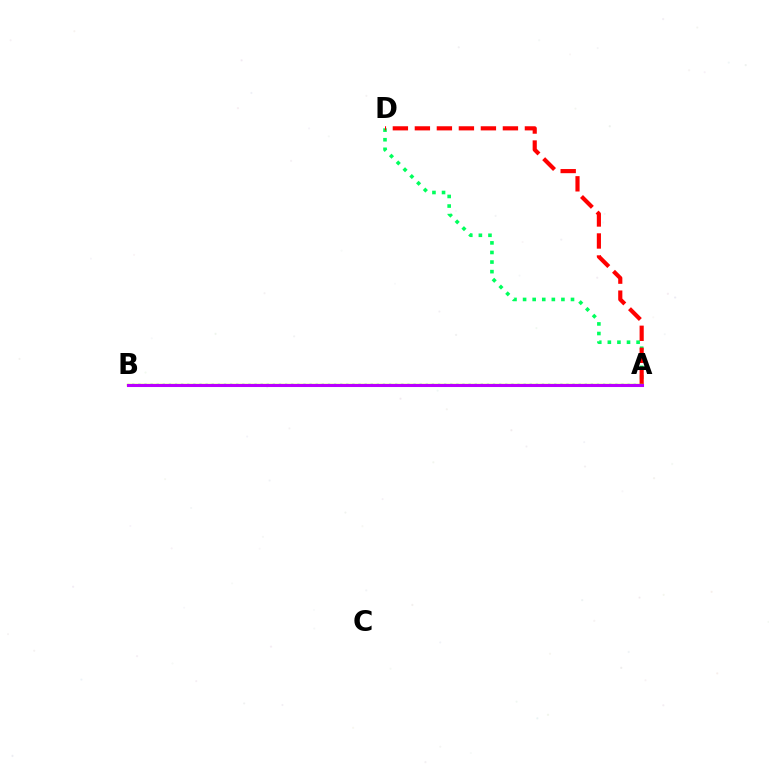{('A', 'D'): [{'color': '#00ff5c', 'line_style': 'dotted', 'thickness': 2.6}, {'color': '#ff0000', 'line_style': 'dashed', 'thickness': 2.99}], ('A', 'B'): [{'color': '#0074ff', 'line_style': 'dotted', 'thickness': 1.66}, {'color': '#d1ff00', 'line_style': 'solid', 'thickness': 1.73}, {'color': '#b900ff', 'line_style': 'solid', 'thickness': 2.2}]}